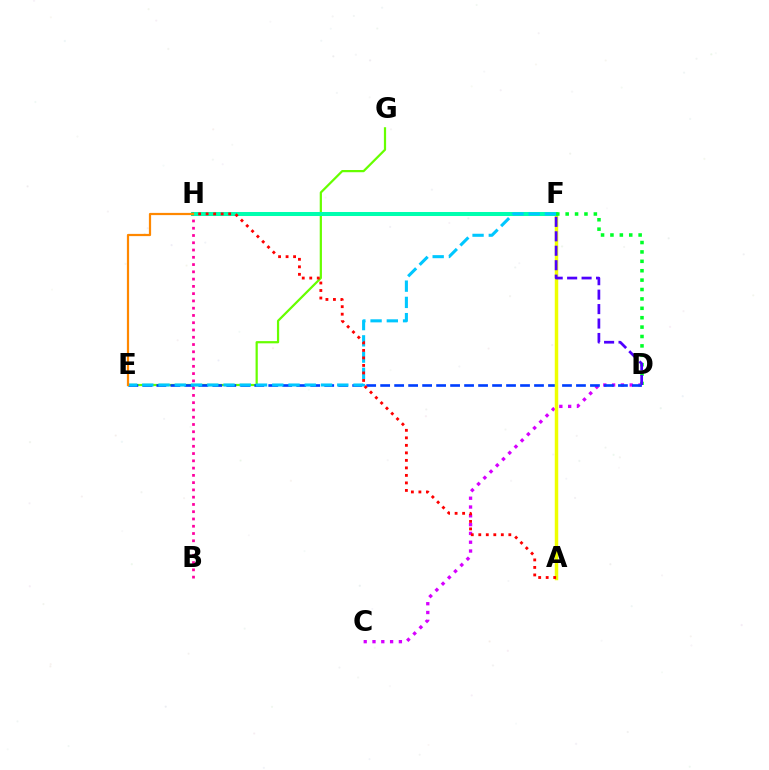{('C', 'D'): [{'color': '#d600ff', 'line_style': 'dotted', 'thickness': 2.39}], ('E', 'G'): [{'color': '#66ff00', 'line_style': 'solid', 'thickness': 1.6}], ('D', 'E'): [{'color': '#003fff', 'line_style': 'dashed', 'thickness': 1.9}], ('B', 'H'): [{'color': '#ff00a0', 'line_style': 'dotted', 'thickness': 1.97}], ('A', 'F'): [{'color': '#eeff00', 'line_style': 'solid', 'thickness': 2.49}], ('F', 'H'): [{'color': '#00ffaf', 'line_style': 'solid', 'thickness': 2.9}], ('D', 'F'): [{'color': '#00ff27', 'line_style': 'dotted', 'thickness': 2.55}, {'color': '#4f00ff', 'line_style': 'dashed', 'thickness': 1.96}], ('E', 'F'): [{'color': '#00c7ff', 'line_style': 'dashed', 'thickness': 2.21}], ('A', 'H'): [{'color': '#ff0000', 'line_style': 'dotted', 'thickness': 2.04}], ('E', 'H'): [{'color': '#ff8800', 'line_style': 'solid', 'thickness': 1.6}]}